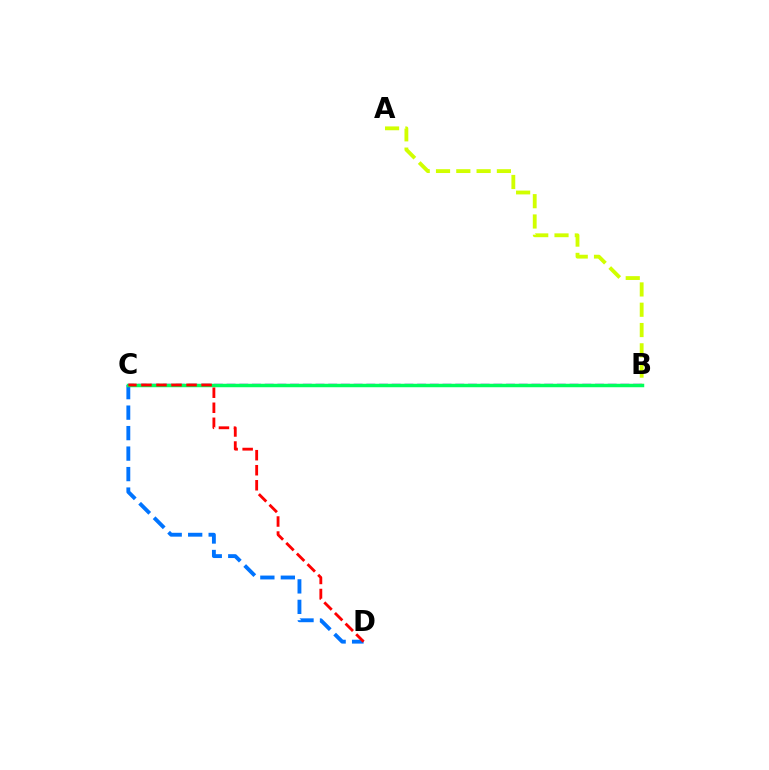{('C', 'D'): [{'color': '#0074ff', 'line_style': 'dashed', 'thickness': 2.78}, {'color': '#ff0000', 'line_style': 'dashed', 'thickness': 2.04}], ('B', 'C'): [{'color': '#b900ff', 'line_style': 'dashed', 'thickness': 1.73}, {'color': '#00ff5c', 'line_style': 'solid', 'thickness': 2.5}], ('A', 'B'): [{'color': '#d1ff00', 'line_style': 'dashed', 'thickness': 2.76}]}